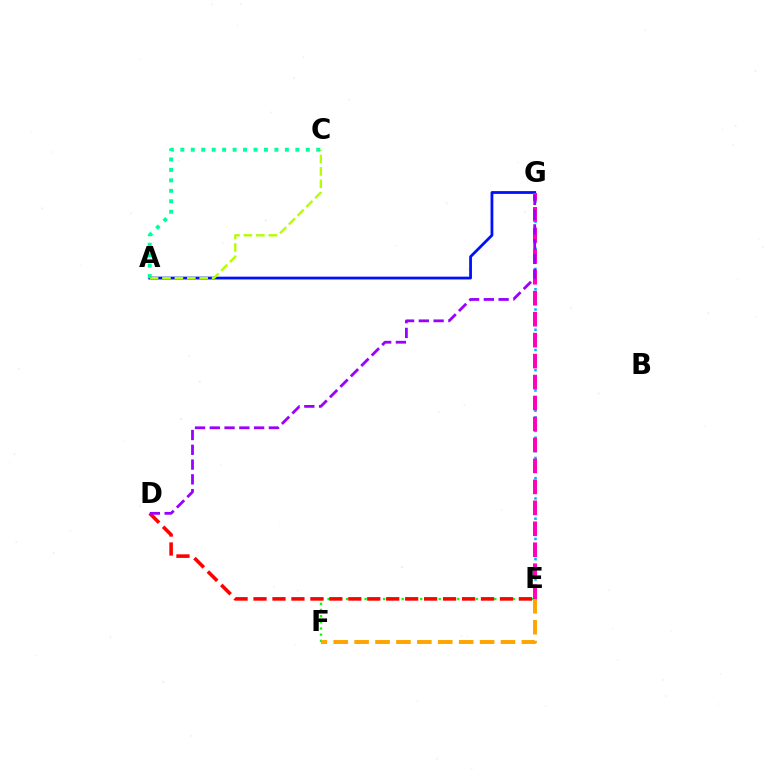{('A', 'G'): [{'color': '#0010ff', 'line_style': 'solid', 'thickness': 2.01}], ('A', 'C'): [{'color': '#b3ff00', 'line_style': 'dashed', 'thickness': 1.69}, {'color': '#00ff9d', 'line_style': 'dotted', 'thickness': 2.84}], ('E', 'F'): [{'color': '#08ff00', 'line_style': 'dotted', 'thickness': 1.68}, {'color': '#ffa500', 'line_style': 'dashed', 'thickness': 2.84}], ('E', 'G'): [{'color': '#00b5ff', 'line_style': 'dotted', 'thickness': 1.83}, {'color': '#ff00bd', 'line_style': 'dashed', 'thickness': 2.85}], ('D', 'E'): [{'color': '#ff0000', 'line_style': 'dashed', 'thickness': 2.58}], ('D', 'G'): [{'color': '#9b00ff', 'line_style': 'dashed', 'thickness': 2.01}]}